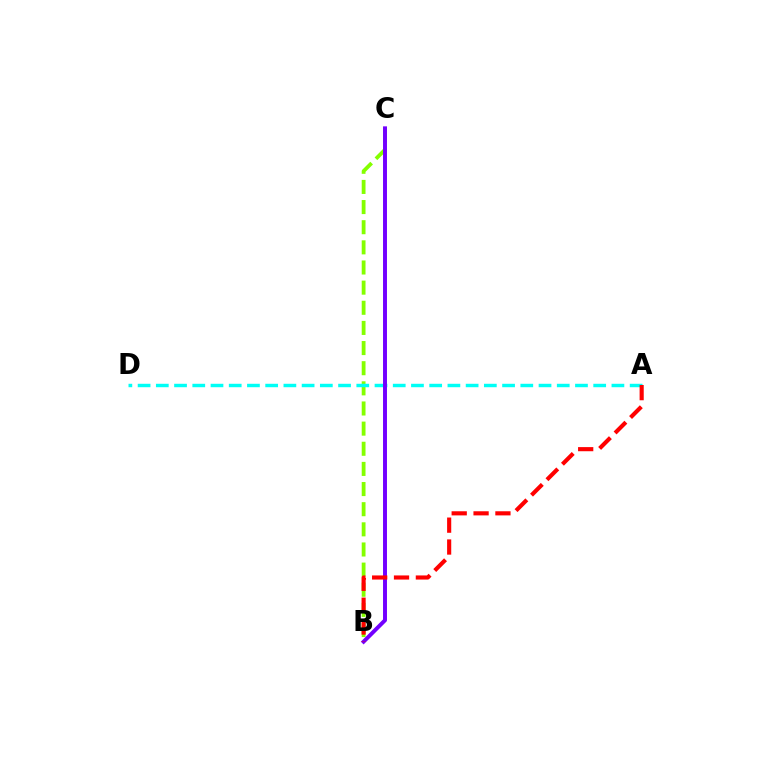{('B', 'C'): [{'color': '#84ff00', 'line_style': 'dashed', 'thickness': 2.74}, {'color': '#7200ff', 'line_style': 'solid', 'thickness': 2.84}], ('A', 'D'): [{'color': '#00fff6', 'line_style': 'dashed', 'thickness': 2.48}], ('A', 'B'): [{'color': '#ff0000', 'line_style': 'dashed', 'thickness': 2.97}]}